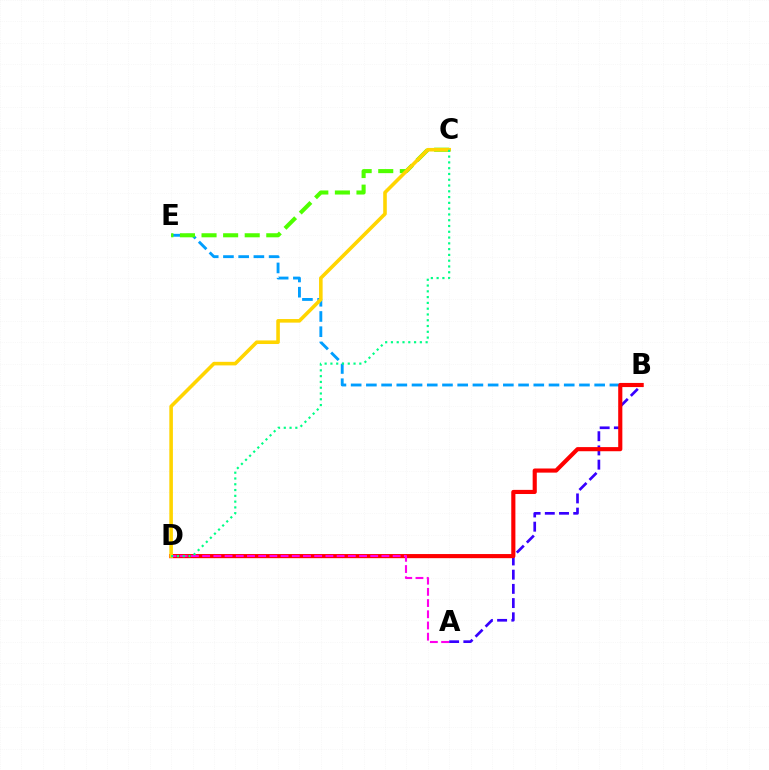{('A', 'B'): [{'color': '#3700ff', 'line_style': 'dashed', 'thickness': 1.93}], ('B', 'E'): [{'color': '#009eff', 'line_style': 'dashed', 'thickness': 2.07}], ('C', 'E'): [{'color': '#4fff00', 'line_style': 'dashed', 'thickness': 2.93}], ('B', 'D'): [{'color': '#ff0000', 'line_style': 'solid', 'thickness': 2.97}], ('A', 'D'): [{'color': '#ff00ed', 'line_style': 'dashed', 'thickness': 1.52}], ('C', 'D'): [{'color': '#ffd500', 'line_style': 'solid', 'thickness': 2.58}, {'color': '#00ff86', 'line_style': 'dotted', 'thickness': 1.57}]}